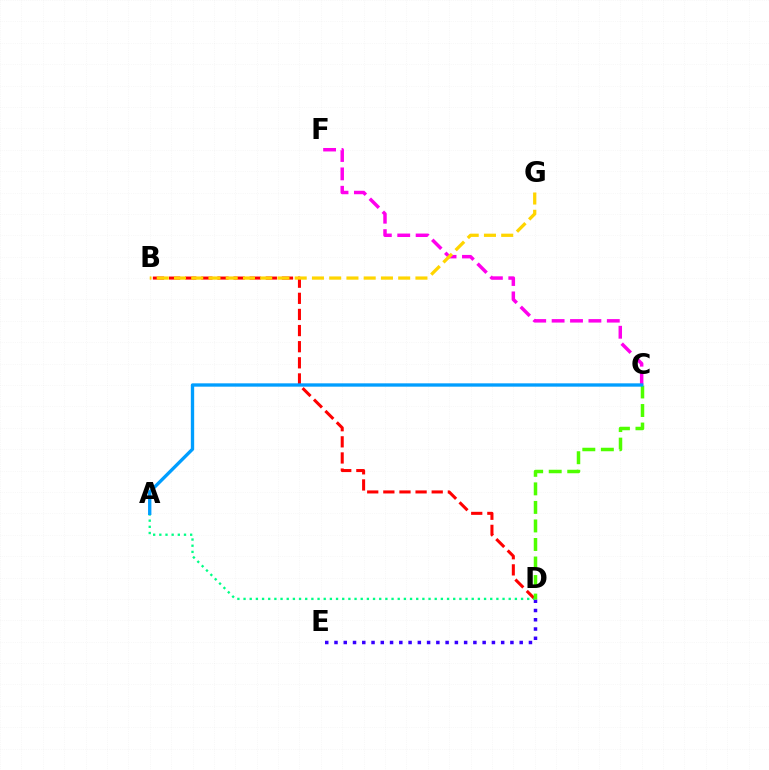{('B', 'D'): [{'color': '#ff0000', 'line_style': 'dashed', 'thickness': 2.19}], ('C', 'F'): [{'color': '#ff00ed', 'line_style': 'dashed', 'thickness': 2.5}], ('D', 'E'): [{'color': '#3700ff', 'line_style': 'dotted', 'thickness': 2.52}], ('A', 'D'): [{'color': '#00ff86', 'line_style': 'dotted', 'thickness': 1.68}], ('C', 'D'): [{'color': '#4fff00', 'line_style': 'dashed', 'thickness': 2.52}], ('B', 'G'): [{'color': '#ffd500', 'line_style': 'dashed', 'thickness': 2.34}], ('A', 'C'): [{'color': '#009eff', 'line_style': 'solid', 'thickness': 2.4}]}